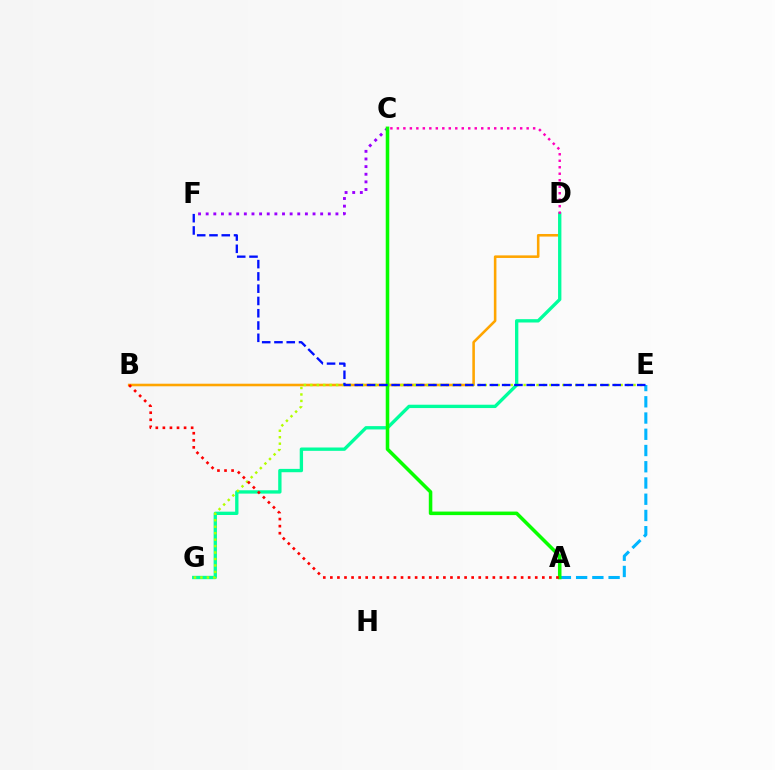{('C', 'F'): [{'color': '#9b00ff', 'line_style': 'dotted', 'thickness': 2.07}], ('B', 'D'): [{'color': '#ffa500', 'line_style': 'solid', 'thickness': 1.85}], ('D', 'G'): [{'color': '#00ff9d', 'line_style': 'solid', 'thickness': 2.4}], ('E', 'G'): [{'color': '#b3ff00', 'line_style': 'dotted', 'thickness': 1.76}], ('A', 'E'): [{'color': '#00b5ff', 'line_style': 'dashed', 'thickness': 2.21}], ('A', 'C'): [{'color': '#08ff00', 'line_style': 'solid', 'thickness': 2.55}], ('E', 'F'): [{'color': '#0010ff', 'line_style': 'dashed', 'thickness': 1.67}], ('C', 'D'): [{'color': '#ff00bd', 'line_style': 'dotted', 'thickness': 1.76}], ('A', 'B'): [{'color': '#ff0000', 'line_style': 'dotted', 'thickness': 1.92}]}